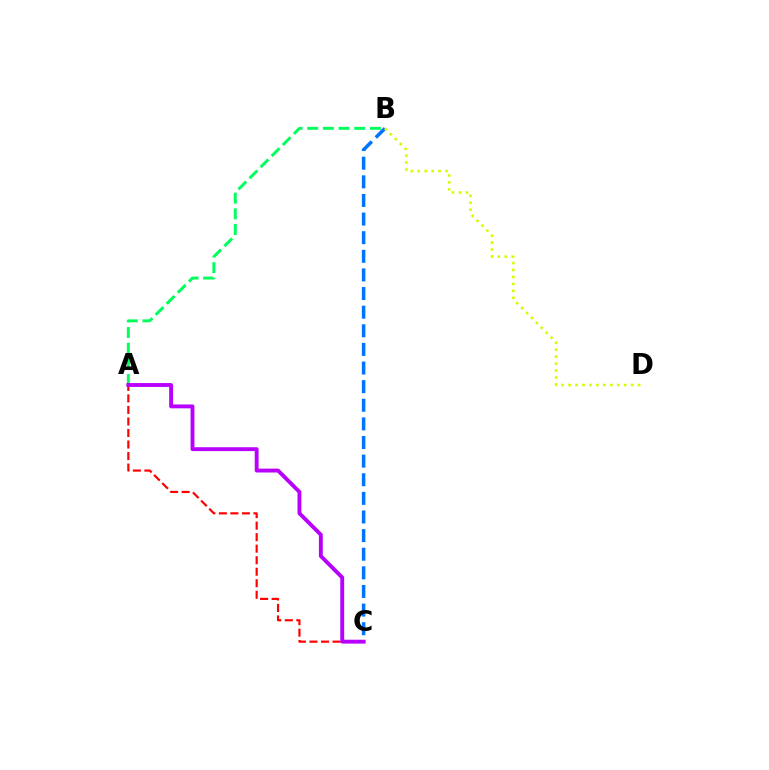{('B', 'C'): [{'color': '#0074ff', 'line_style': 'dashed', 'thickness': 2.53}], ('B', 'D'): [{'color': '#d1ff00', 'line_style': 'dotted', 'thickness': 1.89}], ('A', 'B'): [{'color': '#00ff5c', 'line_style': 'dashed', 'thickness': 2.13}], ('A', 'C'): [{'color': '#ff0000', 'line_style': 'dashed', 'thickness': 1.57}, {'color': '#b900ff', 'line_style': 'solid', 'thickness': 2.79}]}